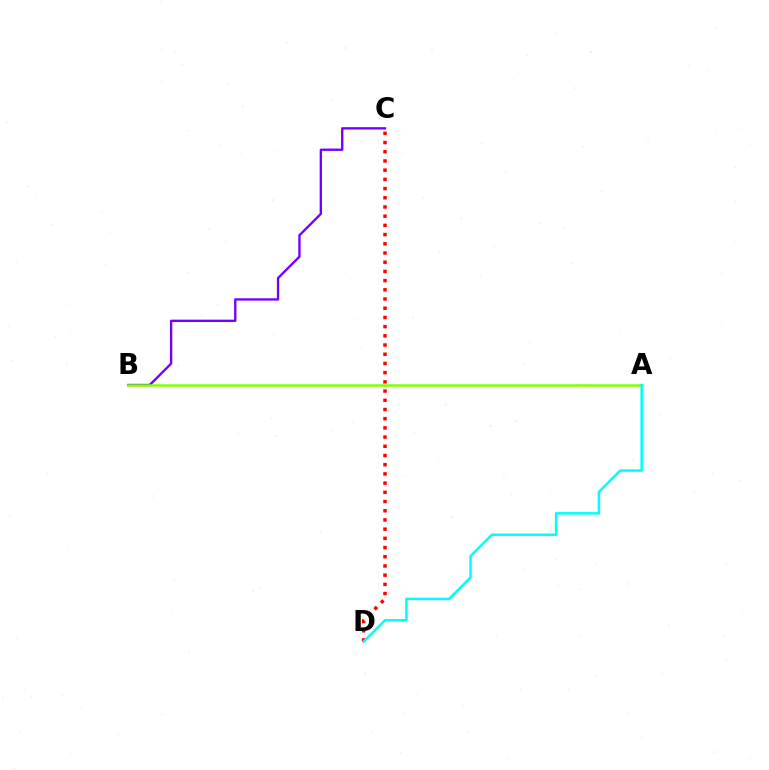{('B', 'C'): [{'color': '#7200ff', 'line_style': 'solid', 'thickness': 1.69}], ('A', 'B'): [{'color': '#84ff00', 'line_style': 'solid', 'thickness': 1.8}], ('C', 'D'): [{'color': '#ff0000', 'line_style': 'dotted', 'thickness': 2.5}], ('A', 'D'): [{'color': '#00fff6', 'line_style': 'solid', 'thickness': 1.8}]}